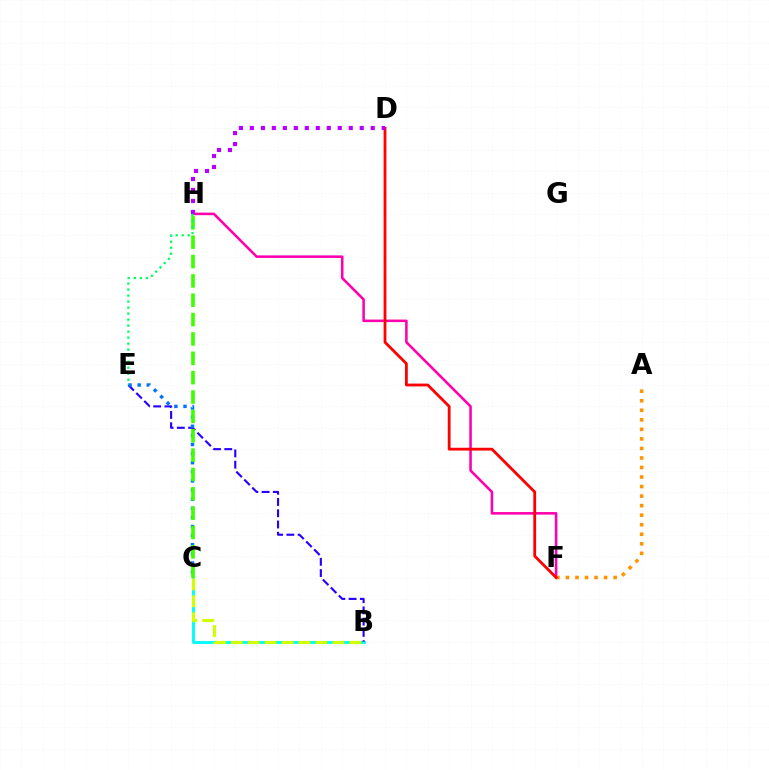{('F', 'H'): [{'color': '#ff00ac', 'line_style': 'solid', 'thickness': 1.84}], ('B', 'C'): [{'color': '#00fff6', 'line_style': 'solid', 'thickness': 2.09}, {'color': '#d1ff00', 'line_style': 'dashed', 'thickness': 2.3}], ('A', 'F'): [{'color': '#ff9400', 'line_style': 'dotted', 'thickness': 2.59}], ('D', 'F'): [{'color': '#ff0000', 'line_style': 'solid', 'thickness': 2.02}], ('B', 'E'): [{'color': '#2500ff', 'line_style': 'dashed', 'thickness': 1.53}], ('C', 'E'): [{'color': '#0074ff', 'line_style': 'dotted', 'thickness': 2.48}], ('C', 'H'): [{'color': '#3dff00', 'line_style': 'dashed', 'thickness': 2.63}], ('D', 'H'): [{'color': '#b900ff', 'line_style': 'dotted', 'thickness': 2.98}], ('E', 'H'): [{'color': '#00ff5c', 'line_style': 'dotted', 'thickness': 1.63}]}